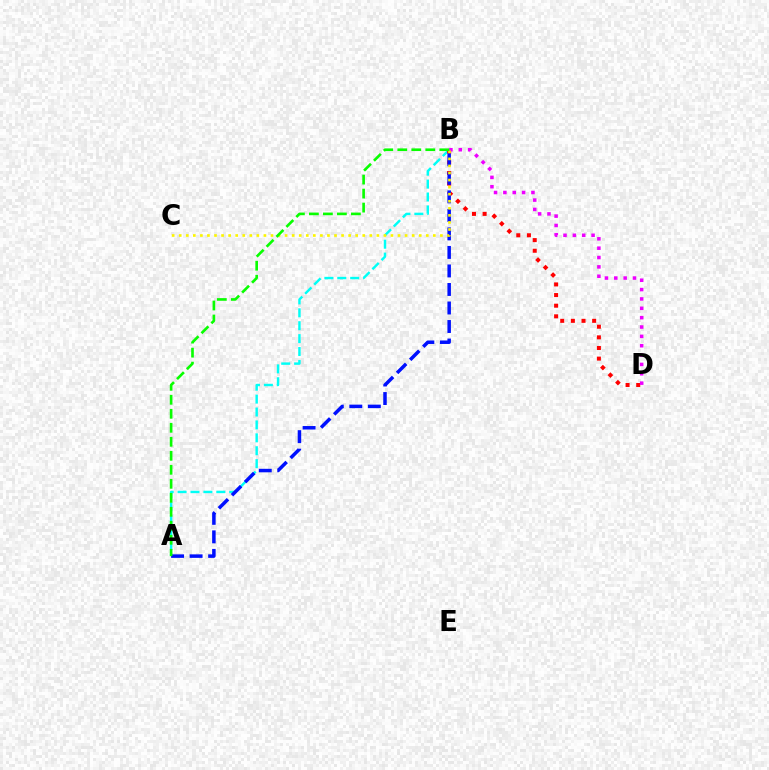{('A', 'B'): [{'color': '#00fff6', 'line_style': 'dashed', 'thickness': 1.75}, {'color': '#0010ff', 'line_style': 'dashed', 'thickness': 2.52}, {'color': '#08ff00', 'line_style': 'dashed', 'thickness': 1.9}], ('B', 'D'): [{'color': '#ff0000', 'line_style': 'dotted', 'thickness': 2.89}, {'color': '#ee00ff', 'line_style': 'dotted', 'thickness': 2.54}], ('B', 'C'): [{'color': '#fcf500', 'line_style': 'dotted', 'thickness': 1.92}]}